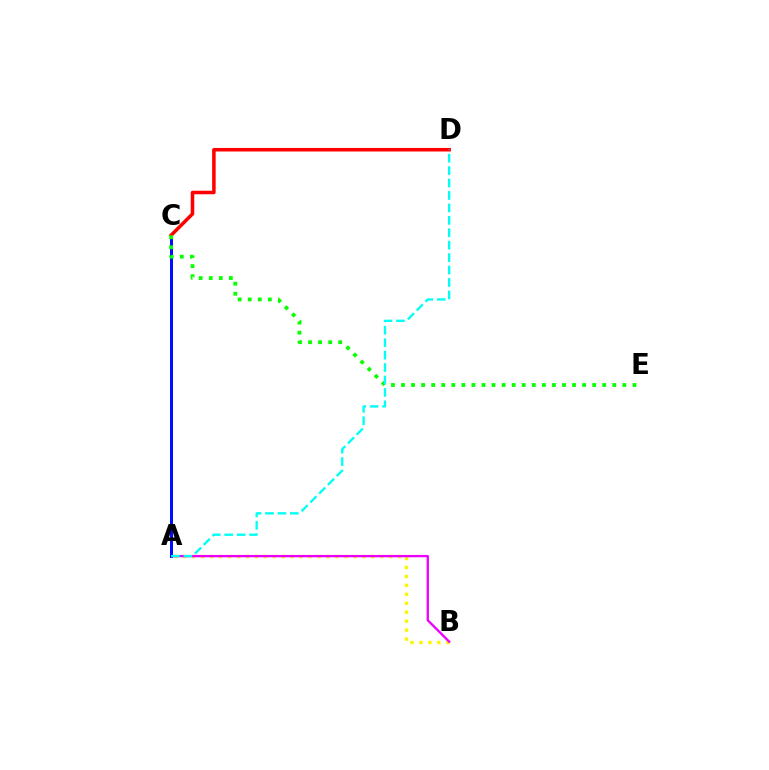{('A', 'B'): [{'color': '#fcf500', 'line_style': 'dotted', 'thickness': 2.43}, {'color': '#ee00ff', 'line_style': 'solid', 'thickness': 1.68}], ('A', 'C'): [{'color': '#0010ff', 'line_style': 'solid', 'thickness': 2.18}], ('C', 'D'): [{'color': '#ff0000', 'line_style': 'solid', 'thickness': 2.54}], ('C', 'E'): [{'color': '#08ff00', 'line_style': 'dotted', 'thickness': 2.73}], ('A', 'D'): [{'color': '#00fff6', 'line_style': 'dashed', 'thickness': 1.69}]}